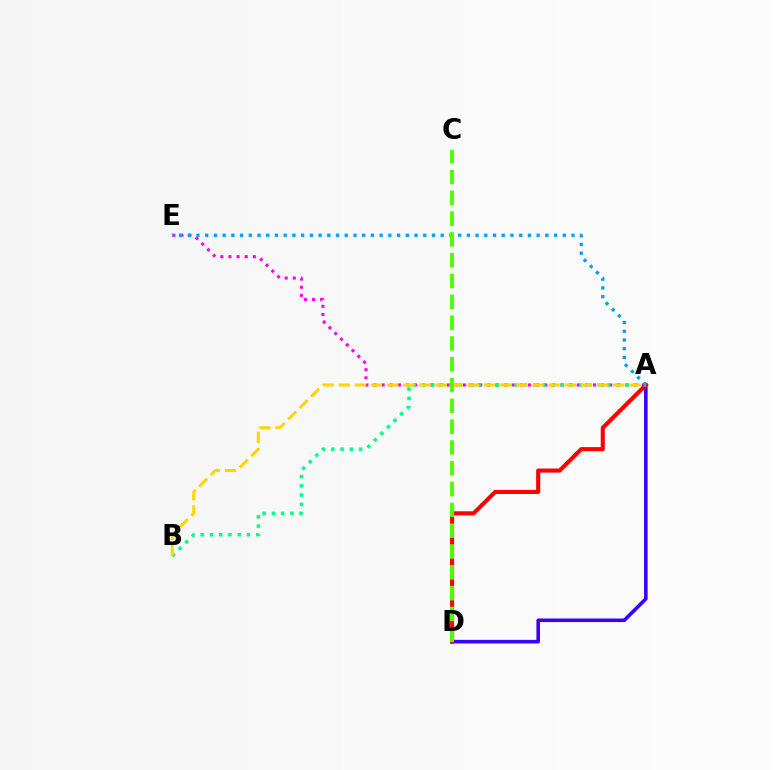{('A', 'E'): [{'color': '#ff00ed', 'line_style': 'dotted', 'thickness': 2.21}, {'color': '#009eff', 'line_style': 'dotted', 'thickness': 2.37}], ('A', 'D'): [{'color': '#3700ff', 'line_style': 'solid', 'thickness': 2.57}, {'color': '#ff0000', 'line_style': 'solid', 'thickness': 2.94}], ('A', 'B'): [{'color': '#00ff86', 'line_style': 'dotted', 'thickness': 2.52}, {'color': '#ffd500', 'line_style': 'dashed', 'thickness': 2.19}], ('C', 'D'): [{'color': '#4fff00', 'line_style': 'dashed', 'thickness': 2.83}]}